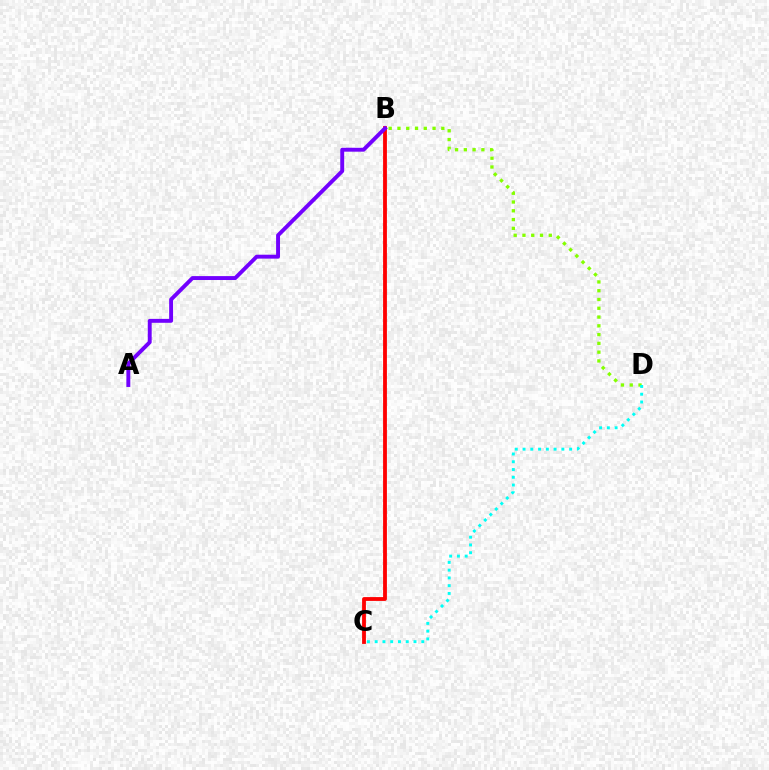{('B', 'C'): [{'color': '#ff0000', 'line_style': 'solid', 'thickness': 2.75}], ('A', 'B'): [{'color': '#7200ff', 'line_style': 'solid', 'thickness': 2.82}], ('B', 'D'): [{'color': '#84ff00', 'line_style': 'dotted', 'thickness': 2.38}], ('C', 'D'): [{'color': '#00fff6', 'line_style': 'dotted', 'thickness': 2.11}]}